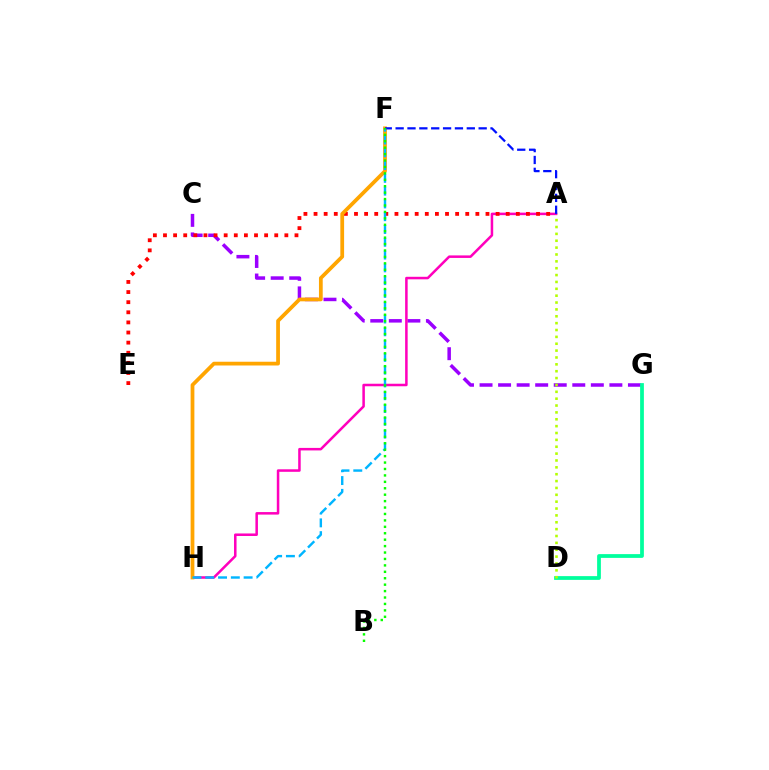{('C', 'G'): [{'color': '#9b00ff', 'line_style': 'dashed', 'thickness': 2.52}], ('D', 'G'): [{'color': '#00ff9d', 'line_style': 'solid', 'thickness': 2.71}], ('A', 'H'): [{'color': '#ff00bd', 'line_style': 'solid', 'thickness': 1.82}], ('A', 'E'): [{'color': '#ff0000', 'line_style': 'dotted', 'thickness': 2.75}], ('F', 'H'): [{'color': '#ffa500', 'line_style': 'solid', 'thickness': 2.7}, {'color': '#00b5ff', 'line_style': 'dashed', 'thickness': 1.74}], ('A', 'F'): [{'color': '#0010ff', 'line_style': 'dashed', 'thickness': 1.61}], ('A', 'D'): [{'color': '#b3ff00', 'line_style': 'dotted', 'thickness': 1.87}], ('B', 'F'): [{'color': '#08ff00', 'line_style': 'dotted', 'thickness': 1.75}]}